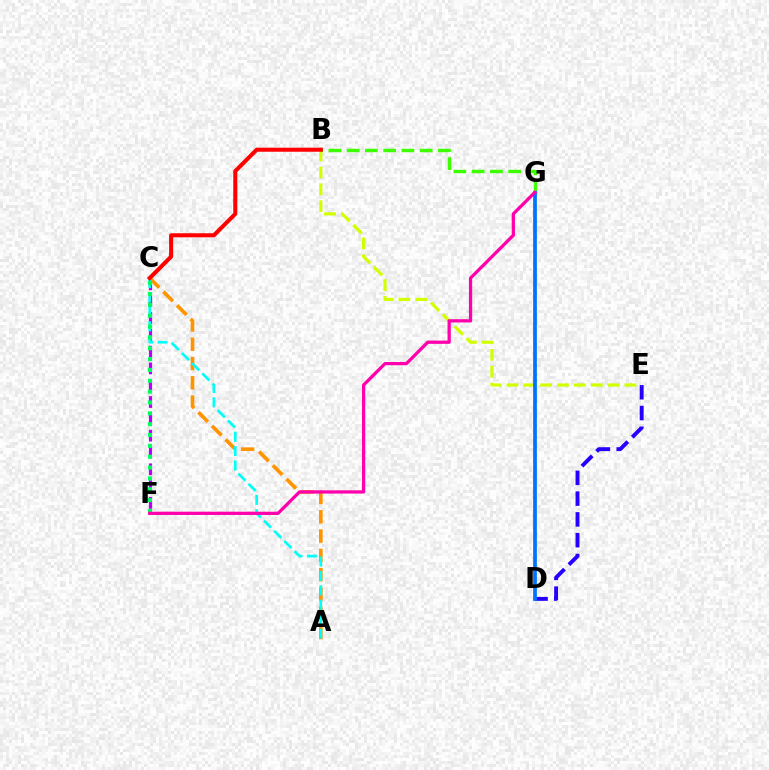{('C', 'F'): [{'color': '#b900ff', 'line_style': 'dashed', 'thickness': 2.28}, {'color': '#00ff5c', 'line_style': 'dotted', 'thickness': 2.95}], ('D', 'E'): [{'color': '#2500ff', 'line_style': 'dashed', 'thickness': 2.82}], ('B', 'G'): [{'color': '#3dff00', 'line_style': 'dashed', 'thickness': 2.48}], ('B', 'E'): [{'color': '#d1ff00', 'line_style': 'dashed', 'thickness': 2.29}], ('D', 'G'): [{'color': '#0074ff', 'line_style': 'solid', 'thickness': 2.69}], ('A', 'C'): [{'color': '#ff9400', 'line_style': 'dashed', 'thickness': 2.62}, {'color': '#00fff6', 'line_style': 'dashed', 'thickness': 1.96}], ('F', 'G'): [{'color': '#ff00ac', 'line_style': 'solid', 'thickness': 2.35}], ('B', 'C'): [{'color': '#ff0000', 'line_style': 'solid', 'thickness': 2.92}]}